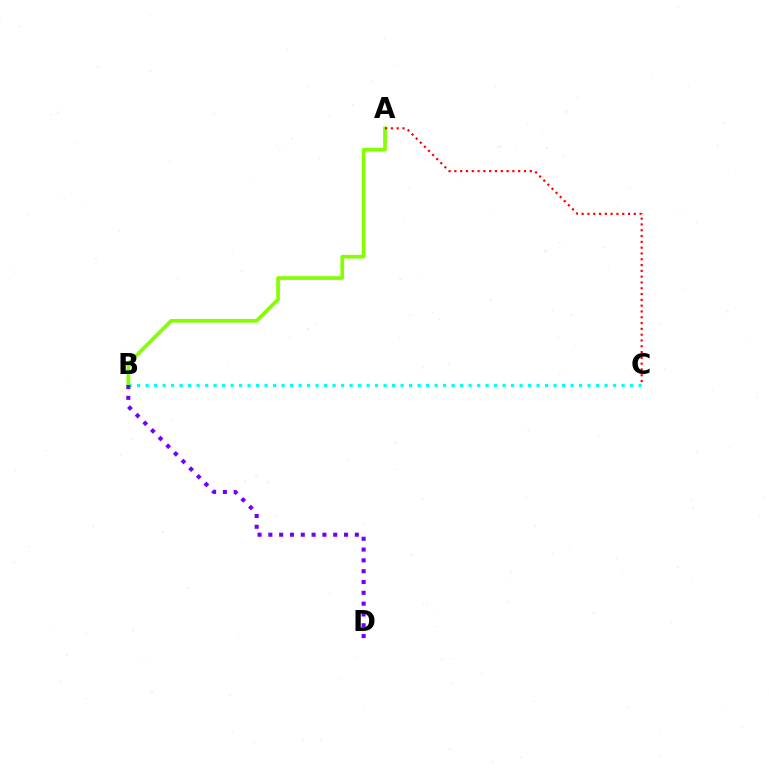{('B', 'C'): [{'color': '#00fff6', 'line_style': 'dotted', 'thickness': 2.31}], ('A', 'B'): [{'color': '#84ff00', 'line_style': 'solid', 'thickness': 2.67}], ('B', 'D'): [{'color': '#7200ff', 'line_style': 'dotted', 'thickness': 2.94}], ('A', 'C'): [{'color': '#ff0000', 'line_style': 'dotted', 'thickness': 1.58}]}